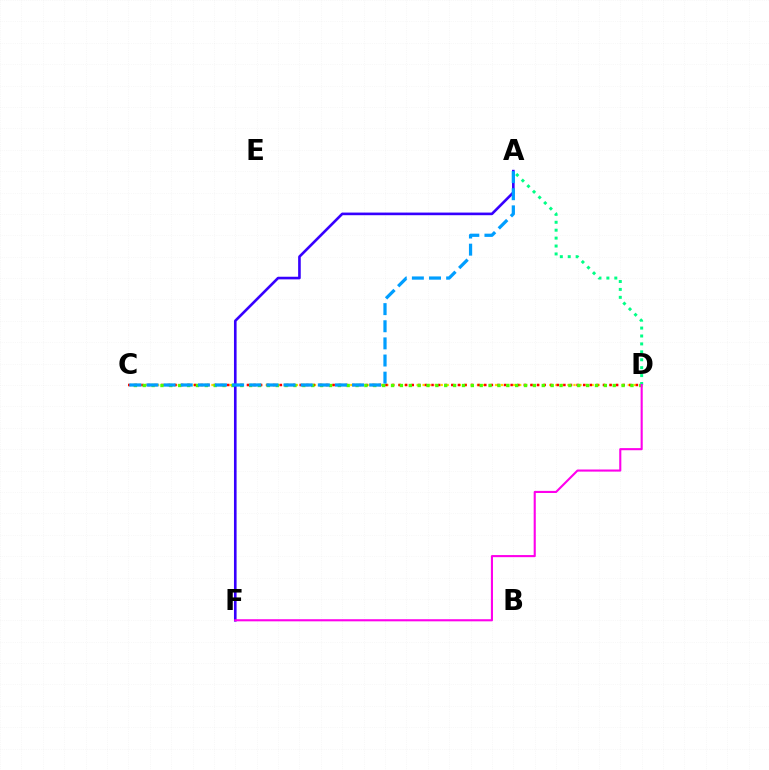{('C', 'D'): [{'color': '#ffd500', 'line_style': 'dotted', 'thickness': 1.64}, {'color': '#ff0000', 'line_style': 'dotted', 'thickness': 1.79}, {'color': '#4fff00', 'line_style': 'dotted', 'thickness': 2.41}], ('A', 'F'): [{'color': '#3700ff', 'line_style': 'solid', 'thickness': 1.89}], ('A', 'D'): [{'color': '#00ff86', 'line_style': 'dotted', 'thickness': 2.15}], ('D', 'F'): [{'color': '#ff00ed', 'line_style': 'solid', 'thickness': 1.52}], ('A', 'C'): [{'color': '#009eff', 'line_style': 'dashed', 'thickness': 2.33}]}